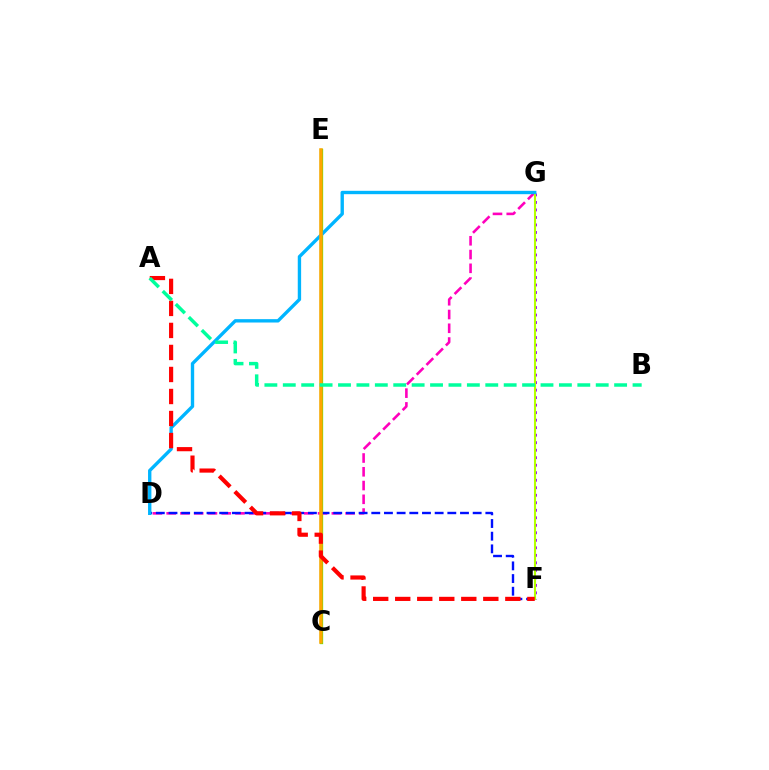{('C', 'E'): [{'color': '#08ff00', 'line_style': 'solid', 'thickness': 2.34}, {'color': '#ffa500', 'line_style': 'solid', 'thickness': 2.53}], ('F', 'G'): [{'color': '#9b00ff', 'line_style': 'dotted', 'thickness': 2.04}, {'color': '#b3ff00', 'line_style': 'solid', 'thickness': 1.51}], ('D', 'G'): [{'color': '#ff00bd', 'line_style': 'dashed', 'thickness': 1.87}, {'color': '#00b5ff', 'line_style': 'solid', 'thickness': 2.42}], ('D', 'F'): [{'color': '#0010ff', 'line_style': 'dashed', 'thickness': 1.72}], ('A', 'F'): [{'color': '#ff0000', 'line_style': 'dashed', 'thickness': 2.99}], ('A', 'B'): [{'color': '#00ff9d', 'line_style': 'dashed', 'thickness': 2.5}]}